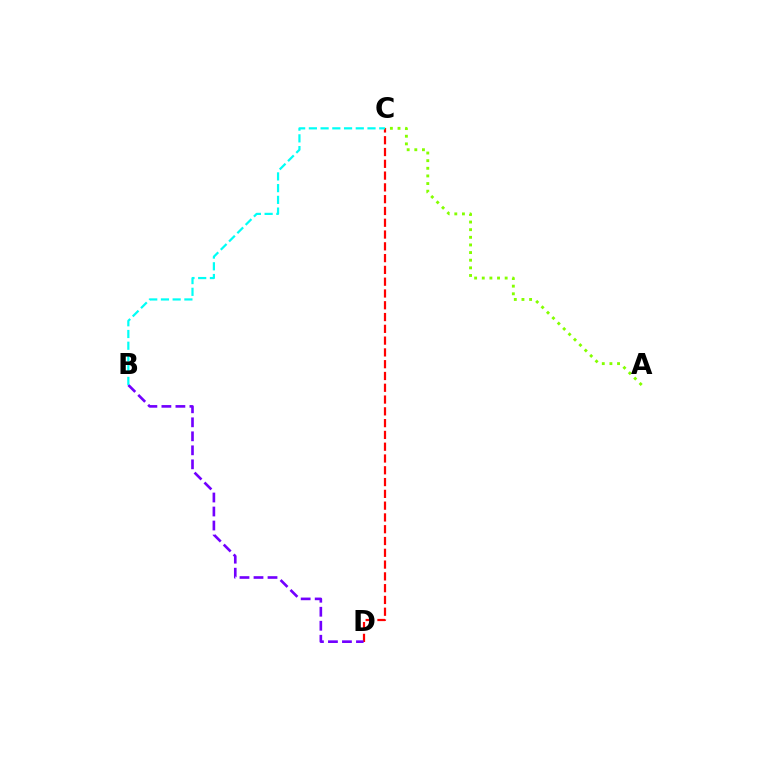{('C', 'D'): [{'color': '#ff0000', 'line_style': 'dashed', 'thickness': 1.6}], ('A', 'C'): [{'color': '#84ff00', 'line_style': 'dotted', 'thickness': 2.07}], ('B', 'D'): [{'color': '#7200ff', 'line_style': 'dashed', 'thickness': 1.9}], ('B', 'C'): [{'color': '#00fff6', 'line_style': 'dashed', 'thickness': 1.59}]}